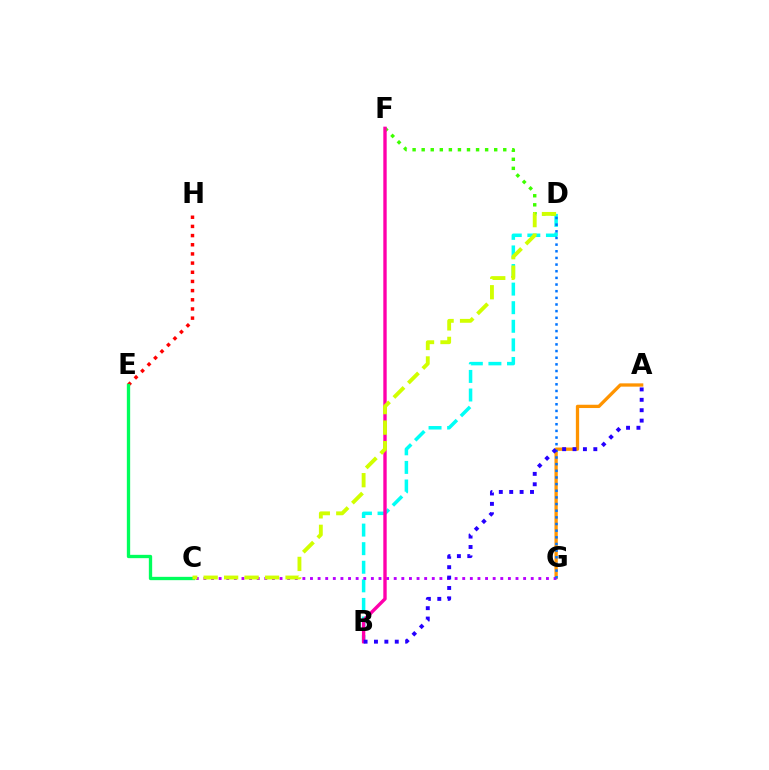{('A', 'G'): [{'color': '#ff9400', 'line_style': 'solid', 'thickness': 2.37}], ('B', 'D'): [{'color': '#00fff6', 'line_style': 'dashed', 'thickness': 2.52}], ('C', 'G'): [{'color': '#b900ff', 'line_style': 'dotted', 'thickness': 2.07}], ('E', 'H'): [{'color': '#ff0000', 'line_style': 'dotted', 'thickness': 2.49}], ('D', 'G'): [{'color': '#0074ff', 'line_style': 'dotted', 'thickness': 1.81}], ('D', 'F'): [{'color': '#3dff00', 'line_style': 'dotted', 'thickness': 2.46}], ('B', 'F'): [{'color': '#ff00ac', 'line_style': 'solid', 'thickness': 2.43}], ('A', 'B'): [{'color': '#2500ff', 'line_style': 'dotted', 'thickness': 2.82}], ('C', 'E'): [{'color': '#00ff5c', 'line_style': 'solid', 'thickness': 2.39}], ('C', 'D'): [{'color': '#d1ff00', 'line_style': 'dashed', 'thickness': 2.78}]}